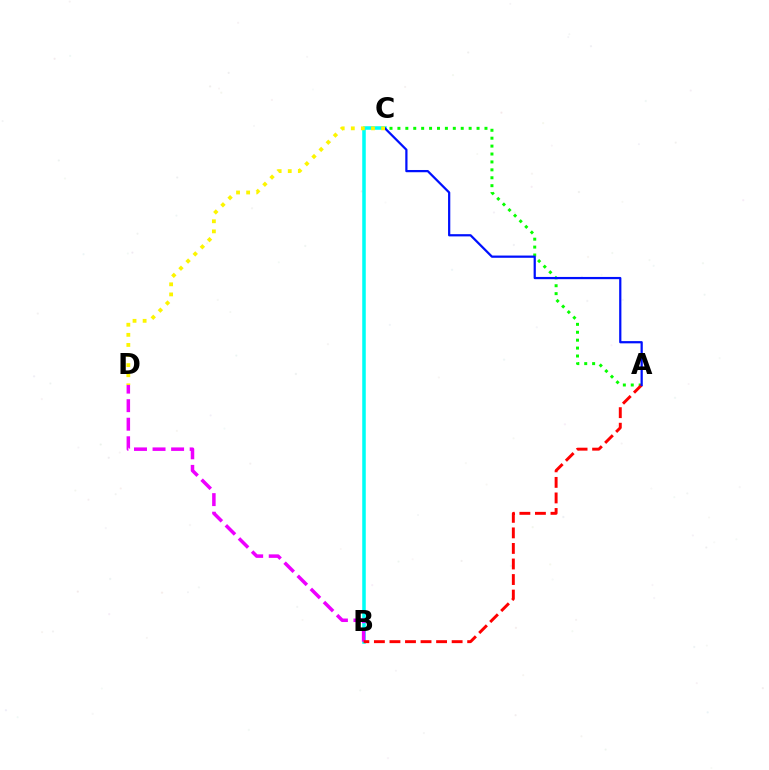{('B', 'C'): [{'color': '#00fff6', 'line_style': 'solid', 'thickness': 2.55}], ('A', 'C'): [{'color': '#08ff00', 'line_style': 'dotted', 'thickness': 2.15}, {'color': '#0010ff', 'line_style': 'solid', 'thickness': 1.61}], ('B', 'D'): [{'color': '#ee00ff', 'line_style': 'dashed', 'thickness': 2.52}], ('A', 'B'): [{'color': '#ff0000', 'line_style': 'dashed', 'thickness': 2.11}], ('C', 'D'): [{'color': '#fcf500', 'line_style': 'dotted', 'thickness': 2.74}]}